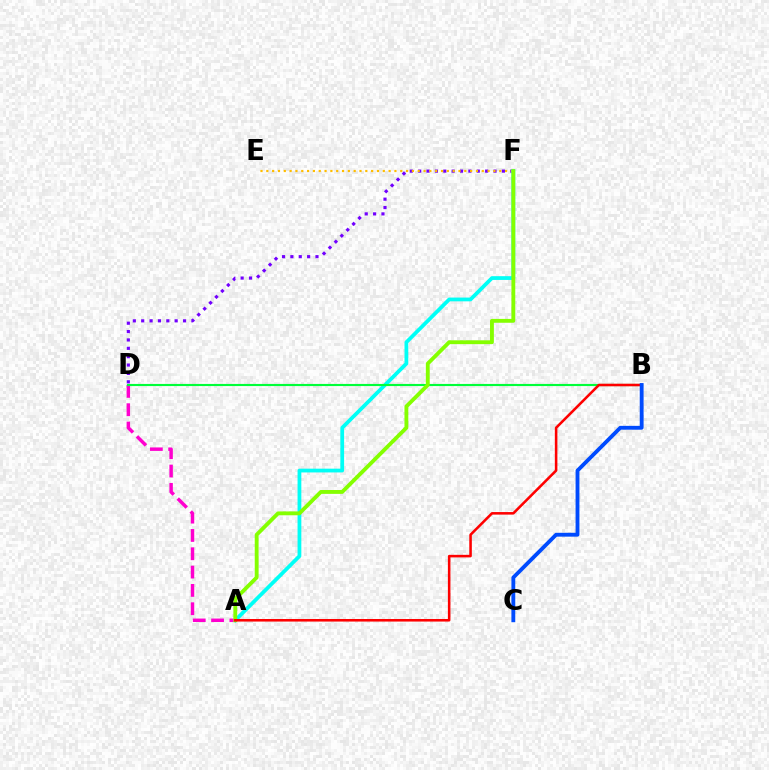{('D', 'F'): [{'color': '#7200ff', 'line_style': 'dotted', 'thickness': 2.27}], ('E', 'F'): [{'color': '#ffbd00', 'line_style': 'dotted', 'thickness': 1.58}], ('A', 'F'): [{'color': '#00fff6', 'line_style': 'solid', 'thickness': 2.71}, {'color': '#84ff00', 'line_style': 'solid', 'thickness': 2.78}], ('A', 'D'): [{'color': '#ff00cf', 'line_style': 'dashed', 'thickness': 2.49}], ('B', 'D'): [{'color': '#00ff39', 'line_style': 'solid', 'thickness': 1.54}], ('A', 'B'): [{'color': '#ff0000', 'line_style': 'solid', 'thickness': 1.84}], ('B', 'C'): [{'color': '#004bff', 'line_style': 'solid', 'thickness': 2.77}]}